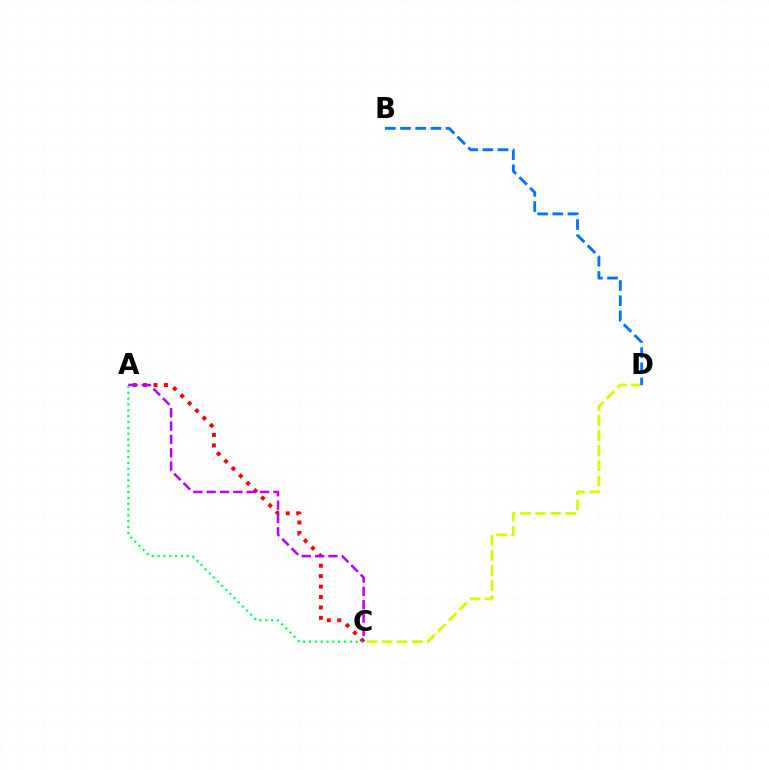{('A', 'C'): [{'color': '#ff0000', 'line_style': 'dotted', 'thickness': 2.83}, {'color': '#00ff5c', 'line_style': 'dotted', 'thickness': 1.59}, {'color': '#b900ff', 'line_style': 'dashed', 'thickness': 1.81}], ('C', 'D'): [{'color': '#d1ff00', 'line_style': 'dashed', 'thickness': 2.05}], ('B', 'D'): [{'color': '#0074ff', 'line_style': 'dashed', 'thickness': 2.06}]}